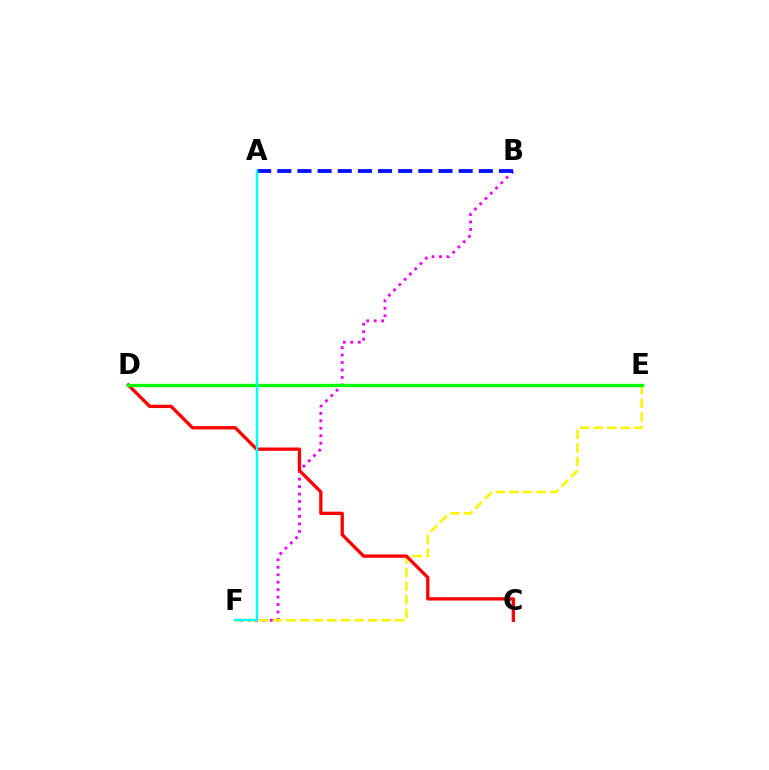{('B', 'F'): [{'color': '#ee00ff', 'line_style': 'dotted', 'thickness': 2.03}], ('E', 'F'): [{'color': '#fcf500', 'line_style': 'dashed', 'thickness': 1.85}], ('C', 'D'): [{'color': '#ff0000', 'line_style': 'solid', 'thickness': 2.39}], ('D', 'E'): [{'color': '#08ff00', 'line_style': 'solid', 'thickness': 2.41}], ('A', 'B'): [{'color': '#0010ff', 'line_style': 'dashed', 'thickness': 2.74}], ('A', 'F'): [{'color': '#00fff6', 'line_style': 'solid', 'thickness': 1.76}]}